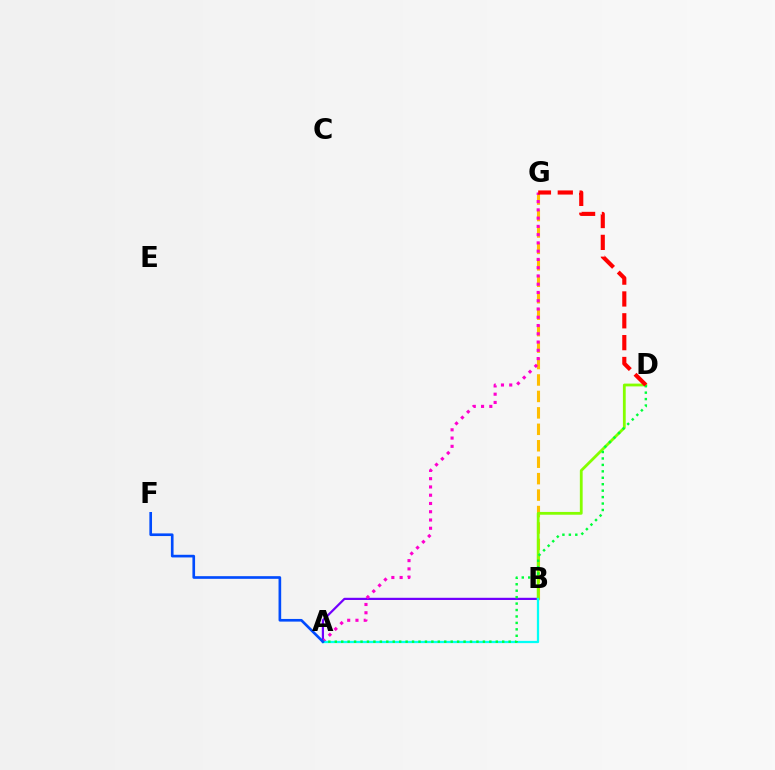{('A', 'B'): [{'color': '#7200ff', 'line_style': 'solid', 'thickness': 1.59}, {'color': '#00fff6', 'line_style': 'solid', 'thickness': 1.63}], ('B', 'G'): [{'color': '#ffbd00', 'line_style': 'dashed', 'thickness': 2.23}], ('A', 'G'): [{'color': '#ff00cf', 'line_style': 'dotted', 'thickness': 2.24}], ('B', 'D'): [{'color': '#84ff00', 'line_style': 'solid', 'thickness': 2.01}], ('A', 'D'): [{'color': '#00ff39', 'line_style': 'dotted', 'thickness': 1.75}], ('D', 'G'): [{'color': '#ff0000', 'line_style': 'dashed', 'thickness': 2.97}], ('A', 'F'): [{'color': '#004bff', 'line_style': 'solid', 'thickness': 1.91}]}